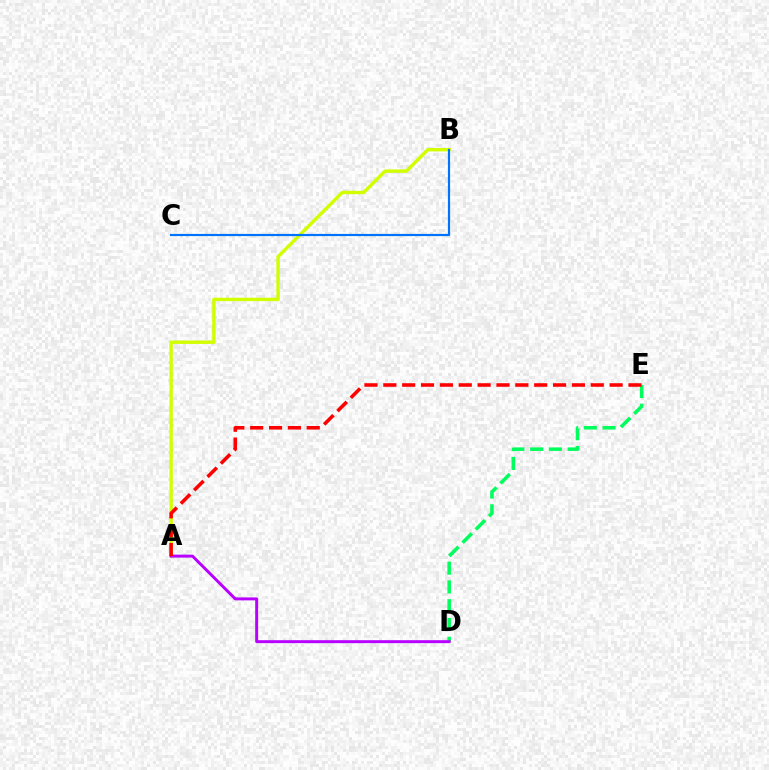{('D', 'E'): [{'color': '#00ff5c', 'line_style': 'dashed', 'thickness': 2.55}], ('A', 'B'): [{'color': '#d1ff00', 'line_style': 'solid', 'thickness': 2.45}], ('B', 'C'): [{'color': '#0074ff', 'line_style': 'solid', 'thickness': 1.57}], ('A', 'D'): [{'color': '#b900ff', 'line_style': 'solid', 'thickness': 2.12}], ('A', 'E'): [{'color': '#ff0000', 'line_style': 'dashed', 'thickness': 2.56}]}